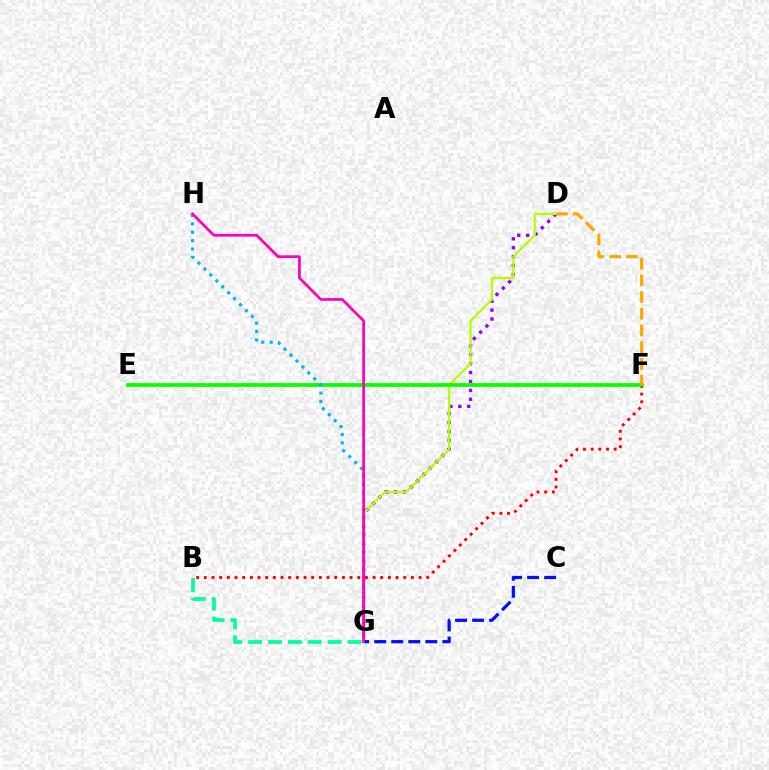{('B', 'F'): [{'color': '#ff0000', 'line_style': 'dotted', 'thickness': 2.08}], ('D', 'G'): [{'color': '#9b00ff', 'line_style': 'dotted', 'thickness': 2.42}, {'color': '#b3ff00', 'line_style': 'solid', 'thickness': 1.63}], ('B', 'G'): [{'color': '#00ff9d', 'line_style': 'dashed', 'thickness': 2.7}], ('E', 'F'): [{'color': '#08ff00', 'line_style': 'solid', 'thickness': 2.7}], ('C', 'G'): [{'color': '#0010ff', 'line_style': 'dashed', 'thickness': 2.32}], ('D', 'F'): [{'color': '#ffa500', 'line_style': 'dashed', 'thickness': 2.27}], ('G', 'H'): [{'color': '#00b5ff', 'line_style': 'dotted', 'thickness': 2.28}, {'color': '#ff00bd', 'line_style': 'solid', 'thickness': 1.97}]}